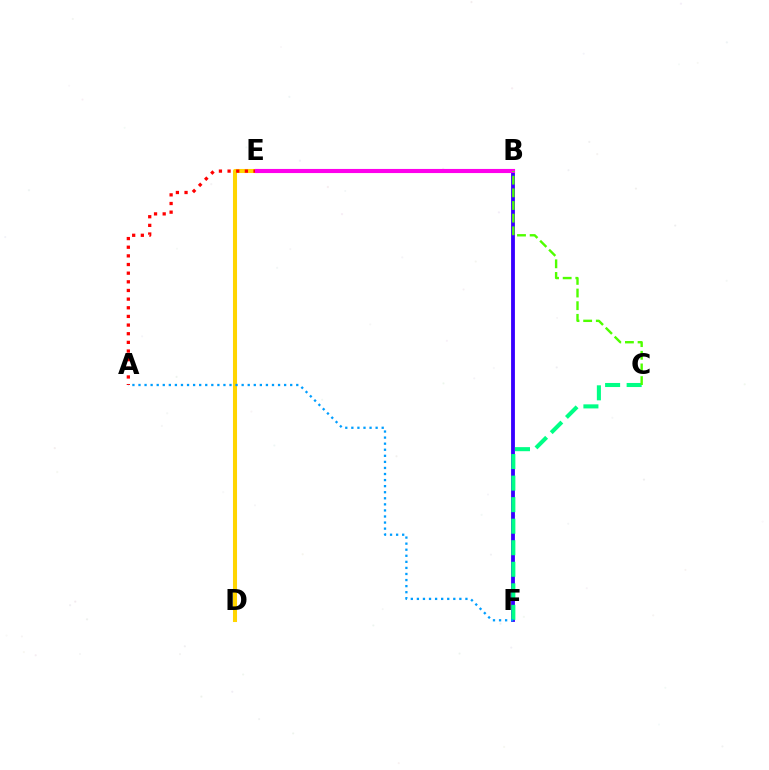{('B', 'F'): [{'color': '#3700ff', 'line_style': 'solid', 'thickness': 2.76}], ('C', 'F'): [{'color': '#00ff86', 'line_style': 'dashed', 'thickness': 2.93}], ('D', 'E'): [{'color': '#ffd500', 'line_style': 'solid', 'thickness': 2.92}], ('A', 'E'): [{'color': '#ff0000', 'line_style': 'dotted', 'thickness': 2.35}], ('B', 'E'): [{'color': '#ff00ed', 'line_style': 'solid', 'thickness': 2.96}], ('B', 'C'): [{'color': '#4fff00', 'line_style': 'dashed', 'thickness': 1.72}], ('A', 'F'): [{'color': '#009eff', 'line_style': 'dotted', 'thickness': 1.65}]}